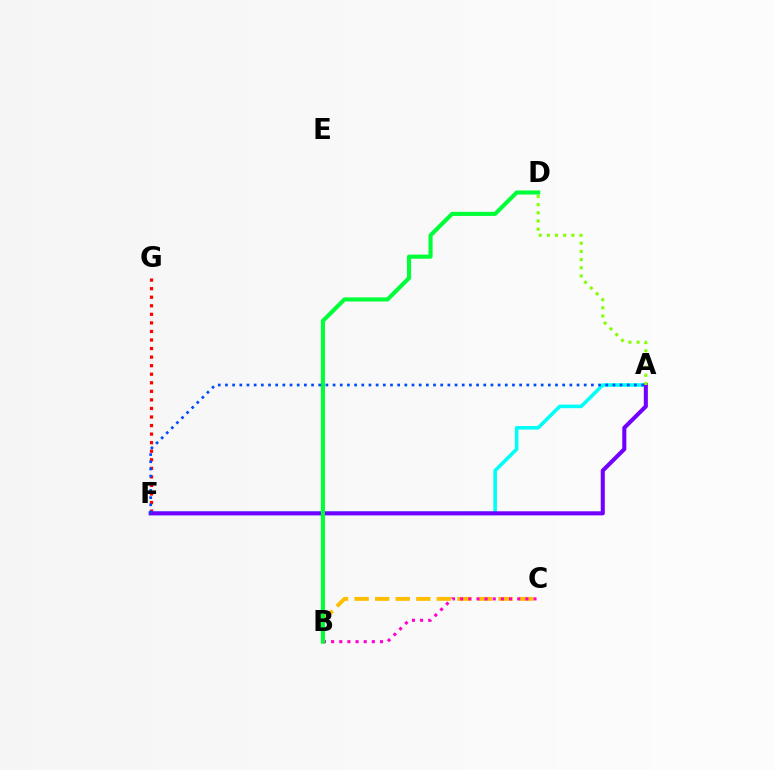{('F', 'G'): [{'color': '#ff0000', 'line_style': 'dotted', 'thickness': 2.32}], ('A', 'F'): [{'color': '#00fff6', 'line_style': 'solid', 'thickness': 2.57}, {'color': '#7200ff', 'line_style': 'solid', 'thickness': 2.93}, {'color': '#004bff', 'line_style': 'dotted', 'thickness': 1.95}], ('B', 'C'): [{'color': '#ffbd00', 'line_style': 'dashed', 'thickness': 2.79}, {'color': '#ff00cf', 'line_style': 'dotted', 'thickness': 2.21}], ('A', 'D'): [{'color': '#84ff00', 'line_style': 'dotted', 'thickness': 2.22}], ('B', 'D'): [{'color': '#00ff39', 'line_style': 'solid', 'thickness': 2.96}]}